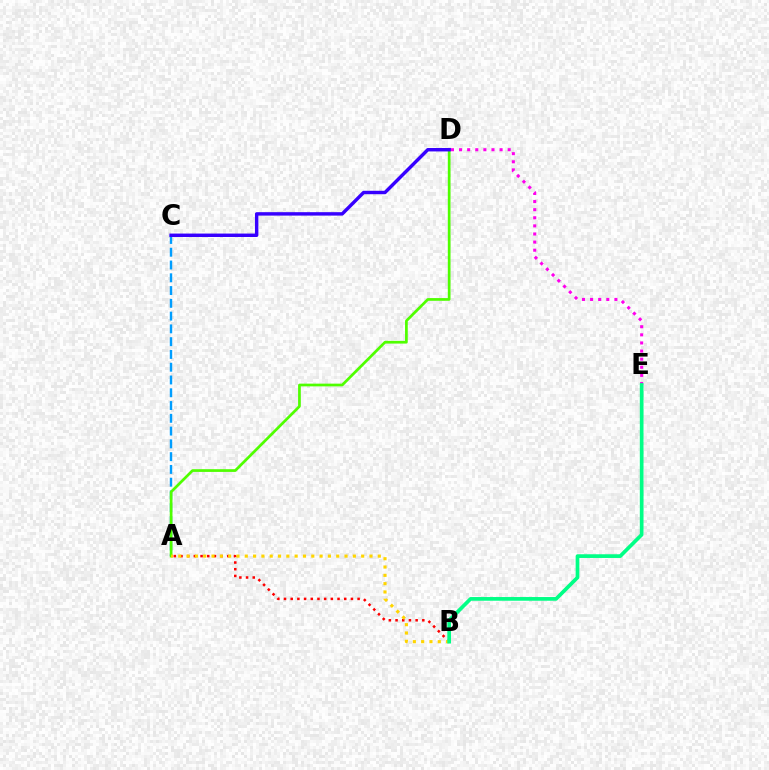{('A', 'B'): [{'color': '#ff0000', 'line_style': 'dotted', 'thickness': 1.82}, {'color': '#ffd500', 'line_style': 'dotted', 'thickness': 2.26}], ('A', 'C'): [{'color': '#009eff', 'line_style': 'dashed', 'thickness': 1.74}], ('A', 'D'): [{'color': '#4fff00', 'line_style': 'solid', 'thickness': 1.96}], ('D', 'E'): [{'color': '#ff00ed', 'line_style': 'dotted', 'thickness': 2.2}], ('C', 'D'): [{'color': '#3700ff', 'line_style': 'solid', 'thickness': 2.47}], ('B', 'E'): [{'color': '#00ff86', 'line_style': 'solid', 'thickness': 2.66}]}